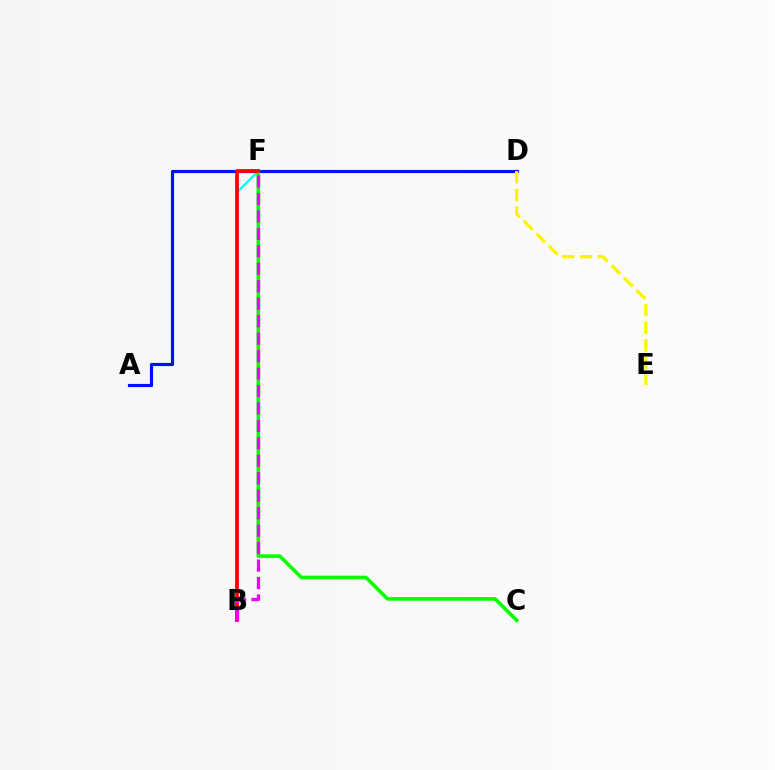{('B', 'F'): [{'color': '#00fff6', 'line_style': 'solid', 'thickness': 1.6}, {'color': '#ff0000', 'line_style': 'solid', 'thickness': 2.7}, {'color': '#ee00ff', 'line_style': 'dashed', 'thickness': 2.37}], ('A', 'D'): [{'color': '#0010ff', 'line_style': 'solid', 'thickness': 2.26}], ('C', 'F'): [{'color': '#08ff00', 'line_style': 'solid', 'thickness': 2.62}], ('D', 'E'): [{'color': '#fcf500', 'line_style': 'dashed', 'thickness': 2.4}]}